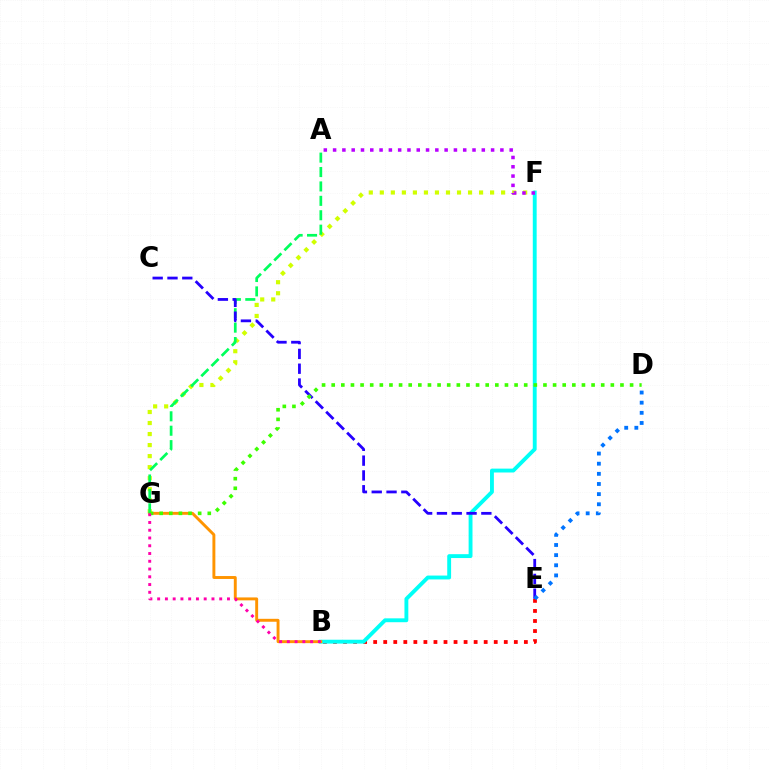{('B', 'E'): [{'color': '#ff0000', 'line_style': 'dotted', 'thickness': 2.73}], ('F', 'G'): [{'color': '#d1ff00', 'line_style': 'dotted', 'thickness': 3.0}], ('B', 'F'): [{'color': '#00fff6', 'line_style': 'solid', 'thickness': 2.79}], ('B', 'G'): [{'color': '#ff9400', 'line_style': 'solid', 'thickness': 2.1}, {'color': '#ff00ac', 'line_style': 'dotted', 'thickness': 2.11}], ('A', 'G'): [{'color': '#00ff5c', 'line_style': 'dashed', 'thickness': 1.96}], ('C', 'E'): [{'color': '#2500ff', 'line_style': 'dashed', 'thickness': 2.01}], ('D', 'E'): [{'color': '#0074ff', 'line_style': 'dotted', 'thickness': 2.76}], ('D', 'G'): [{'color': '#3dff00', 'line_style': 'dotted', 'thickness': 2.62}], ('A', 'F'): [{'color': '#b900ff', 'line_style': 'dotted', 'thickness': 2.53}]}